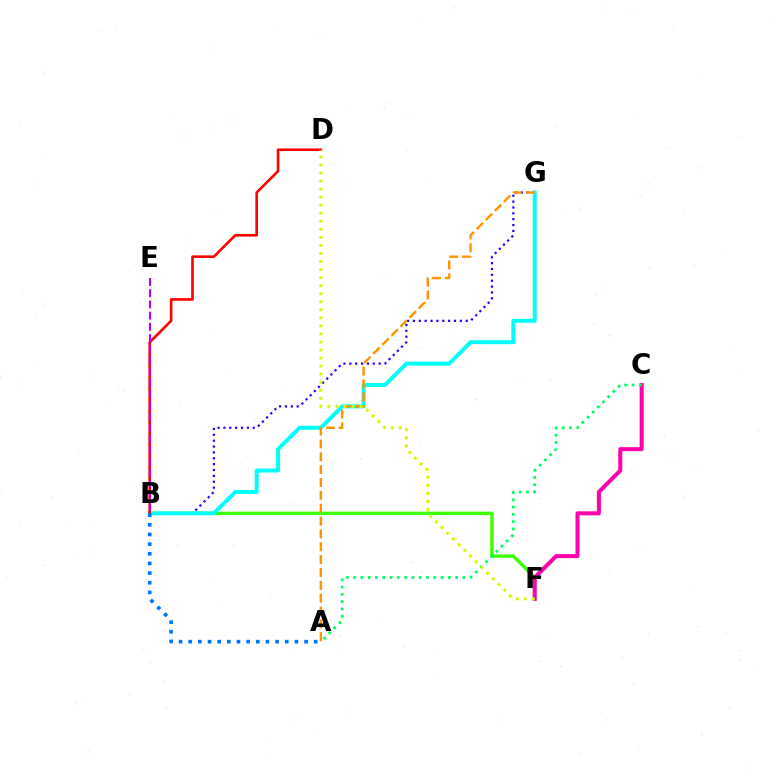{('B', 'G'): [{'color': '#2500ff', 'line_style': 'dotted', 'thickness': 1.59}, {'color': '#00fff6', 'line_style': 'solid', 'thickness': 2.85}], ('B', 'F'): [{'color': '#3dff00', 'line_style': 'solid', 'thickness': 2.41}], ('A', 'G'): [{'color': '#ff9400', 'line_style': 'dashed', 'thickness': 1.75}], ('B', 'D'): [{'color': '#ff0000', 'line_style': 'solid', 'thickness': 1.89}], ('A', 'B'): [{'color': '#0074ff', 'line_style': 'dotted', 'thickness': 2.62}], ('C', 'F'): [{'color': '#ff00ac', 'line_style': 'solid', 'thickness': 2.9}], ('A', 'C'): [{'color': '#00ff5c', 'line_style': 'dotted', 'thickness': 1.98}], ('B', 'E'): [{'color': '#b900ff', 'line_style': 'dashed', 'thickness': 1.53}], ('D', 'F'): [{'color': '#d1ff00', 'line_style': 'dotted', 'thickness': 2.19}]}